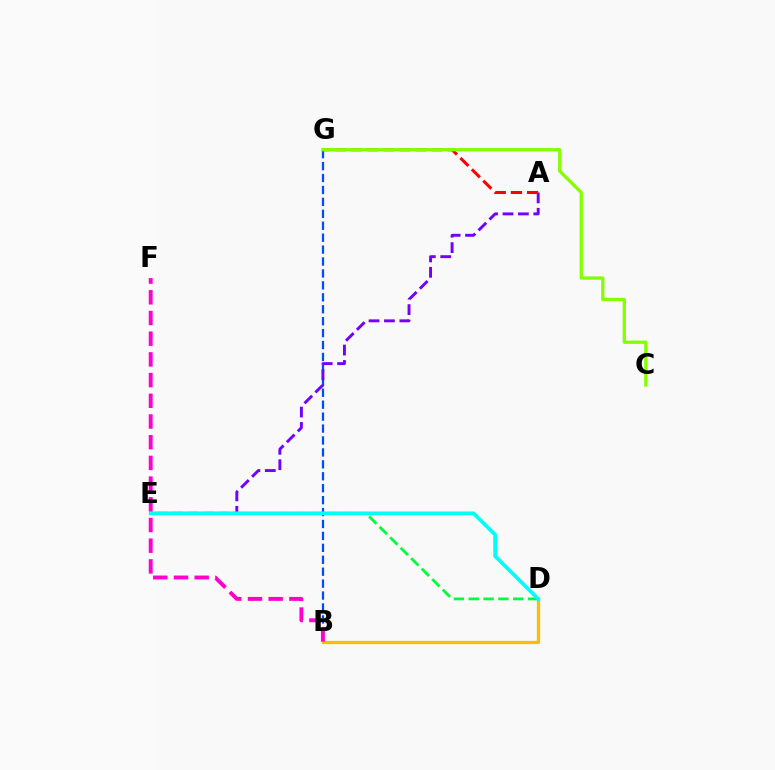{('B', 'G'): [{'color': '#004bff', 'line_style': 'dashed', 'thickness': 1.62}], ('A', 'E'): [{'color': '#7200ff', 'line_style': 'dashed', 'thickness': 2.09}], ('B', 'D'): [{'color': '#ffbd00', 'line_style': 'solid', 'thickness': 2.35}], ('D', 'E'): [{'color': '#00ff39', 'line_style': 'dashed', 'thickness': 2.01}, {'color': '#00fff6', 'line_style': 'solid', 'thickness': 2.7}], ('A', 'G'): [{'color': '#ff0000', 'line_style': 'dashed', 'thickness': 2.19}], ('B', 'F'): [{'color': '#ff00cf', 'line_style': 'dashed', 'thickness': 2.81}], ('C', 'G'): [{'color': '#84ff00', 'line_style': 'solid', 'thickness': 2.37}]}